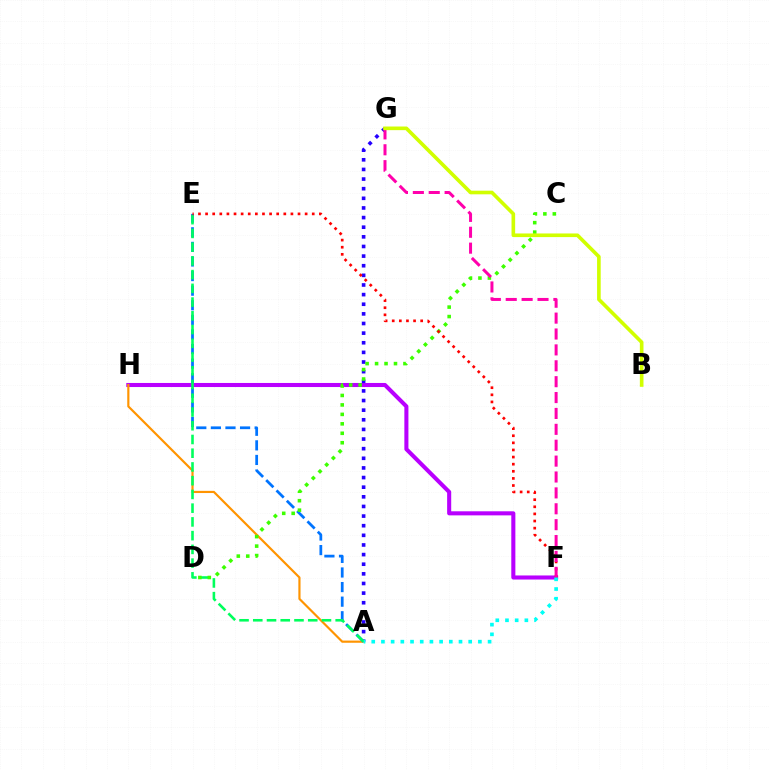{('F', 'H'): [{'color': '#b900ff', 'line_style': 'solid', 'thickness': 2.93}], ('A', 'G'): [{'color': '#2500ff', 'line_style': 'dotted', 'thickness': 2.62}], ('A', 'H'): [{'color': '#ff9400', 'line_style': 'solid', 'thickness': 1.57}], ('A', 'E'): [{'color': '#0074ff', 'line_style': 'dashed', 'thickness': 1.98}, {'color': '#00ff5c', 'line_style': 'dashed', 'thickness': 1.87}], ('C', 'D'): [{'color': '#3dff00', 'line_style': 'dotted', 'thickness': 2.57}], ('E', 'F'): [{'color': '#ff0000', 'line_style': 'dotted', 'thickness': 1.93}], ('F', 'G'): [{'color': '#ff00ac', 'line_style': 'dashed', 'thickness': 2.16}], ('A', 'F'): [{'color': '#00fff6', 'line_style': 'dotted', 'thickness': 2.63}], ('B', 'G'): [{'color': '#d1ff00', 'line_style': 'solid', 'thickness': 2.62}]}